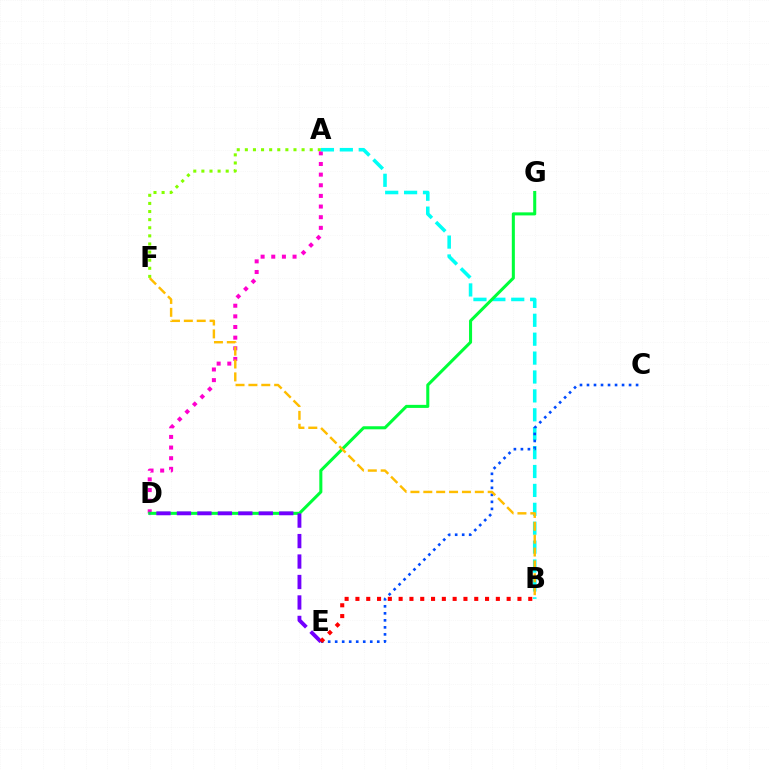{('A', 'F'): [{'color': '#84ff00', 'line_style': 'dotted', 'thickness': 2.2}], ('A', 'D'): [{'color': '#ff00cf', 'line_style': 'dotted', 'thickness': 2.89}], ('A', 'B'): [{'color': '#00fff6', 'line_style': 'dashed', 'thickness': 2.57}], ('D', 'G'): [{'color': '#00ff39', 'line_style': 'solid', 'thickness': 2.2}], ('C', 'E'): [{'color': '#004bff', 'line_style': 'dotted', 'thickness': 1.91}], ('B', 'F'): [{'color': '#ffbd00', 'line_style': 'dashed', 'thickness': 1.75}], ('D', 'E'): [{'color': '#7200ff', 'line_style': 'dashed', 'thickness': 2.78}], ('B', 'E'): [{'color': '#ff0000', 'line_style': 'dotted', 'thickness': 2.93}]}